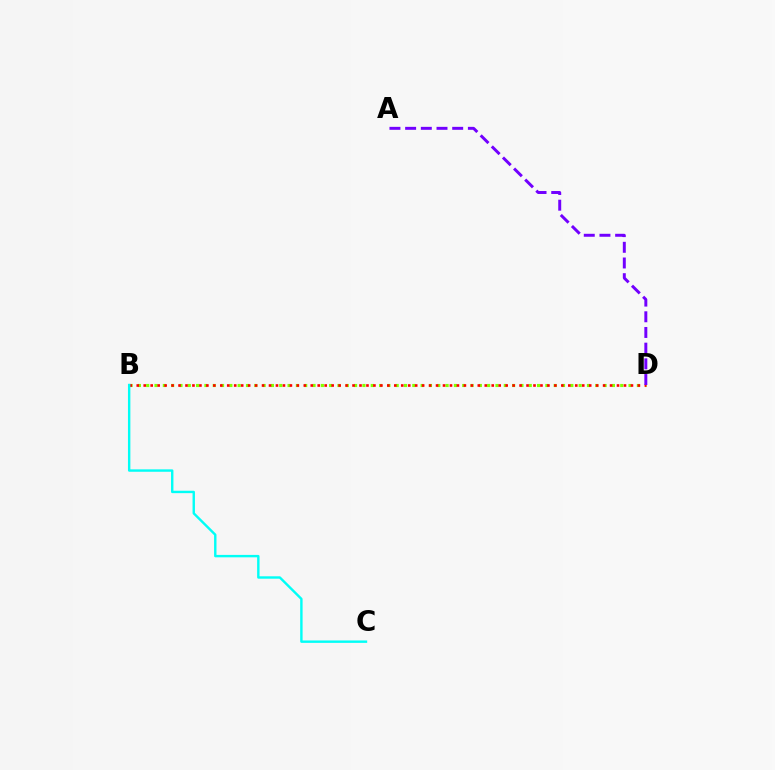{('B', 'D'): [{'color': '#84ff00', 'line_style': 'dotted', 'thickness': 2.26}, {'color': '#ff0000', 'line_style': 'dotted', 'thickness': 1.89}], ('A', 'D'): [{'color': '#7200ff', 'line_style': 'dashed', 'thickness': 2.13}], ('B', 'C'): [{'color': '#00fff6', 'line_style': 'solid', 'thickness': 1.73}]}